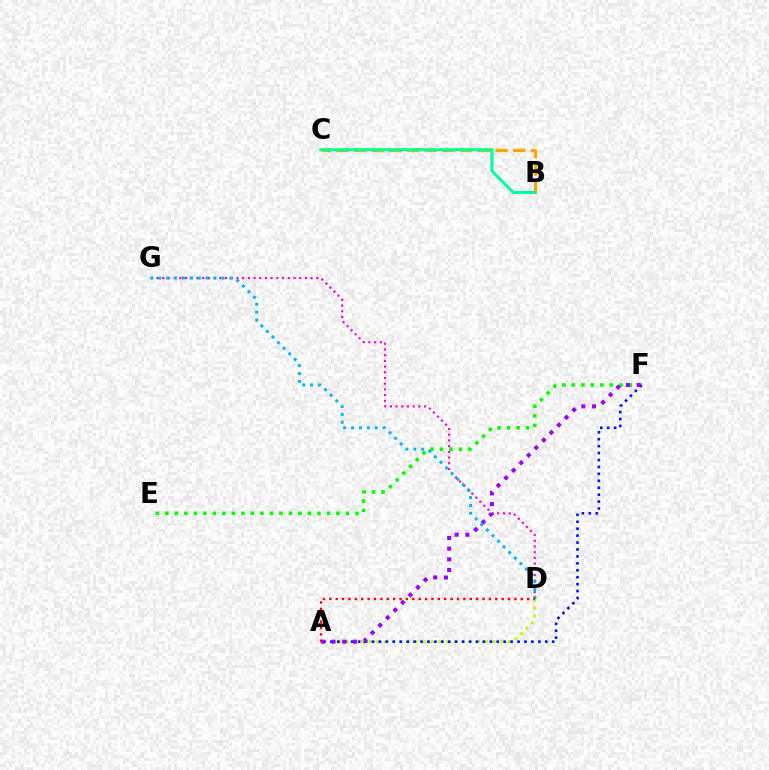{('E', 'F'): [{'color': '#08ff00', 'line_style': 'dotted', 'thickness': 2.58}], ('A', 'D'): [{'color': '#b3ff00', 'line_style': 'dotted', 'thickness': 2.1}, {'color': '#ff0000', 'line_style': 'dotted', 'thickness': 1.73}], ('A', 'F'): [{'color': '#0010ff', 'line_style': 'dotted', 'thickness': 1.88}, {'color': '#9b00ff', 'line_style': 'dotted', 'thickness': 2.9}], ('B', 'C'): [{'color': '#ffa500', 'line_style': 'dashed', 'thickness': 2.4}, {'color': '#00ff9d', 'line_style': 'solid', 'thickness': 2.2}], ('D', 'G'): [{'color': '#ff00bd', 'line_style': 'dotted', 'thickness': 1.55}, {'color': '#00b5ff', 'line_style': 'dotted', 'thickness': 2.15}]}